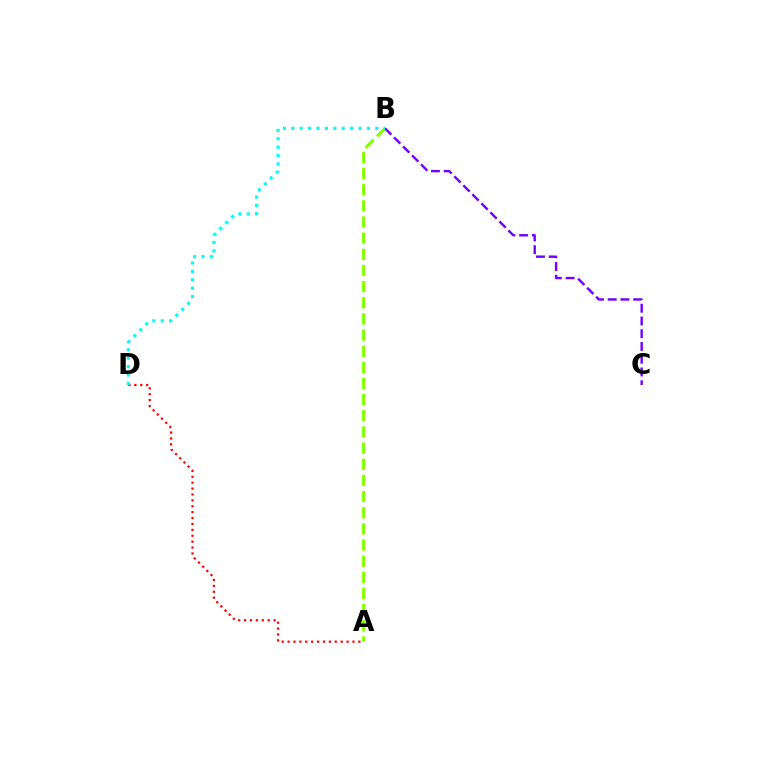{('A', 'B'): [{'color': '#84ff00', 'line_style': 'dashed', 'thickness': 2.19}], ('A', 'D'): [{'color': '#ff0000', 'line_style': 'dotted', 'thickness': 1.6}], ('B', 'C'): [{'color': '#7200ff', 'line_style': 'dashed', 'thickness': 1.73}], ('B', 'D'): [{'color': '#00fff6', 'line_style': 'dotted', 'thickness': 2.28}]}